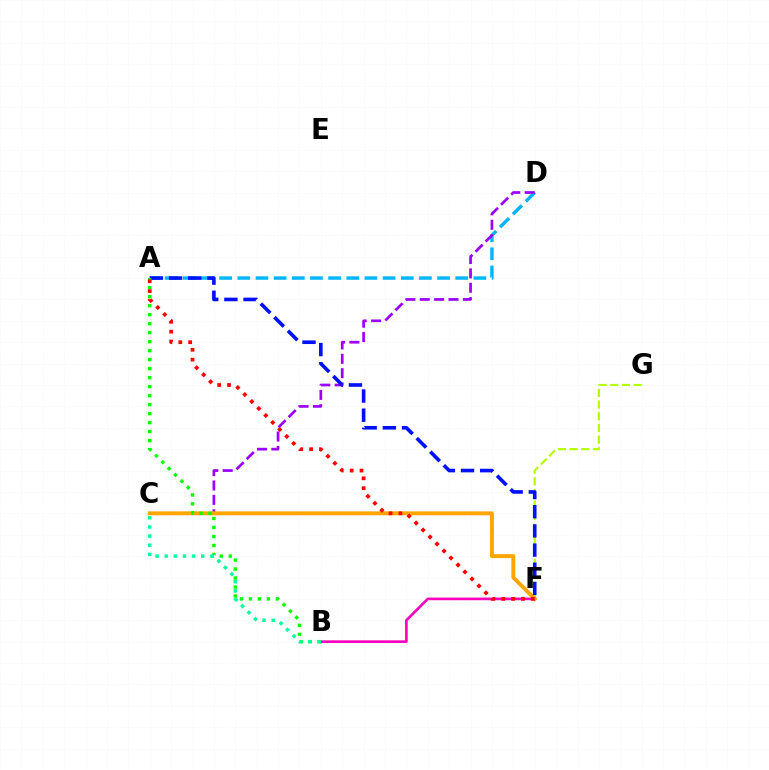{('F', 'G'): [{'color': '#b3ff00', 'line_style': 'dashed', 'thickness': 1.58}], ('A', 'D'): [{'color': '#00b5ff', 'line_style': 'dashed', 'thickness': 2.47}], ('B', 'F'): [{'color': '#ff00bd', 'line_style': 'solid', 'thickness': 1.91}], ('C', 'D'): [{'color': '#9b00ff', 'line_style': 'dashed', 'thickness': 1.95}], ('C', 'F'): [{'color': '#ffa500', 'line_style': 'solid', 'thickness': 2.82}], ('A', 'F'): [{'color': '#0010ff', 'line_style': 'dashed', 'thickness': 2.6}, {'color': '#ff0000', 'line_style': 'dotted', 'thickness': 2.68}], ('A', 'B'): [{'color': '#08ff00', 'line_style': 'dotted', 'thickness': 2.44}], ('B', 'C'): [{'color': '#00ff9d', 'line_style': 'dotted', 'thickness': 2.48}]}